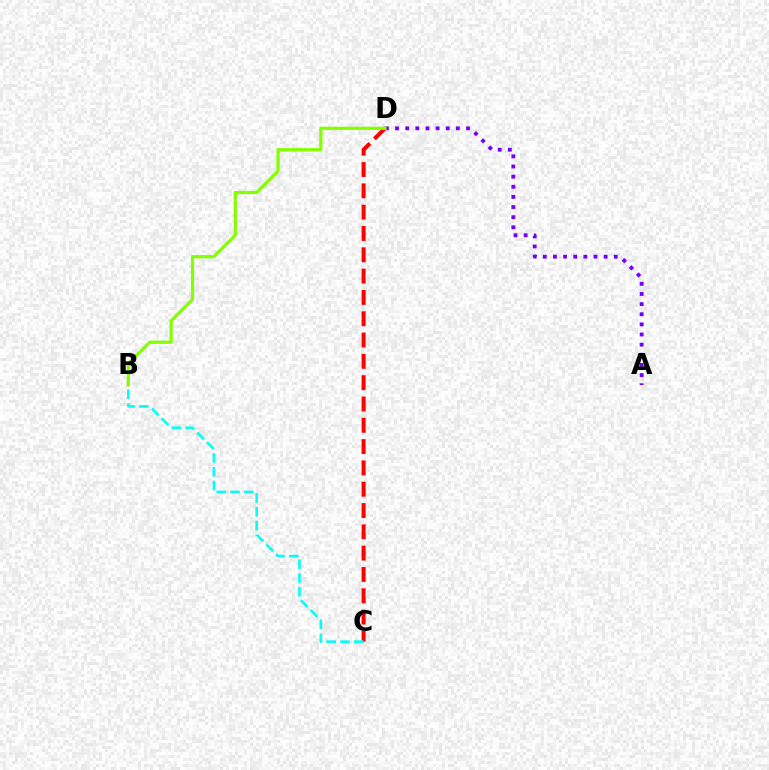{('C', 'D'): [{'color': '#ff0000', 'line_style': 'dashed', 'thickness': 2.9}], ('A', 'D'): [{'color': '#7200ff', 'line_style': 'dotted', 'thickness': 2.75}], ('B', 'C'): [{'color': '#00fff6', 'line_style': 'dashed', 'thickness': 1.87}], ('B', 'D'): [{'color': '#84ff00', 'line_style': 'solid', 'thickness': 2.31}]}